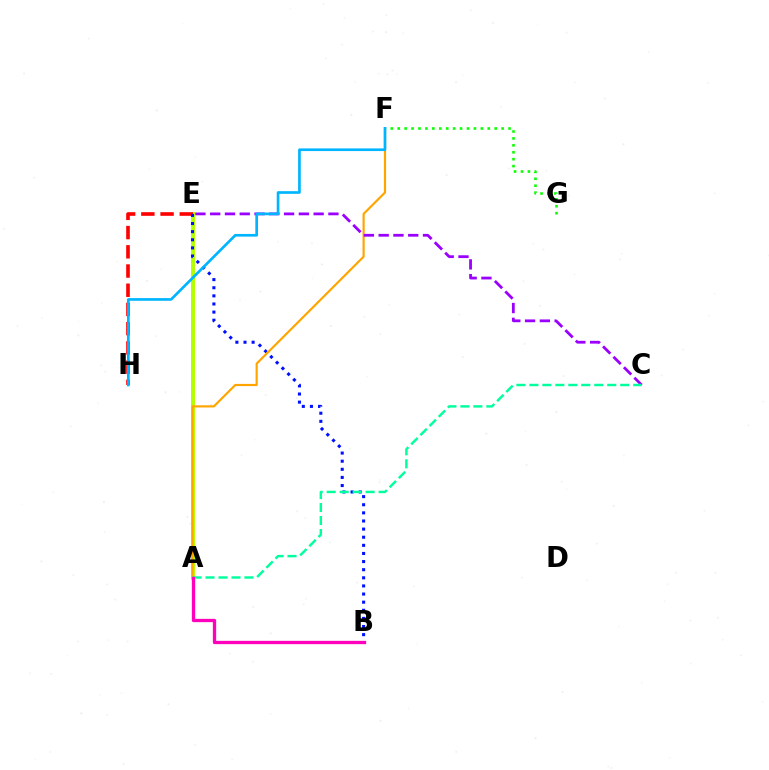{('A', 'E'): [{'color': '#b3ff00', 'line_style': 'solid', 'thickness': 2.85}], ('F', 'G'): [{'color': '#08ff00', 'line_style': 'dotted', 'thickness': 1.88}], ('E', 'H'): [{'color': '#ff0000', 'line_style': 'dashed', 'thickness': 2.61}], ('B', 'E'): [{'color': '#0010ff', 'line_style': 'dotted', 'thickness': 2.21}], ('A', 'F'): [{'color': '#ffa500', 'line_style': 'solid', 'thickness': 1.57}], ('C', 'E'): [{'color': '#9b00ff', 'line_style': 'dashed', 'thickness': 2.01}], ('A', 'C'): [{'color': '#00ff9d', 'line_style': 'dashed', 'thickness': 1.76}], ('F', 'H'): [{'color': '#00b5ff', 'line_style': 'solid', 'thickness': 1.93}], ('A', 'B'): [{'color': '#ff00bd', 'line_style': 'solid', 'thickness': 2.38}]}